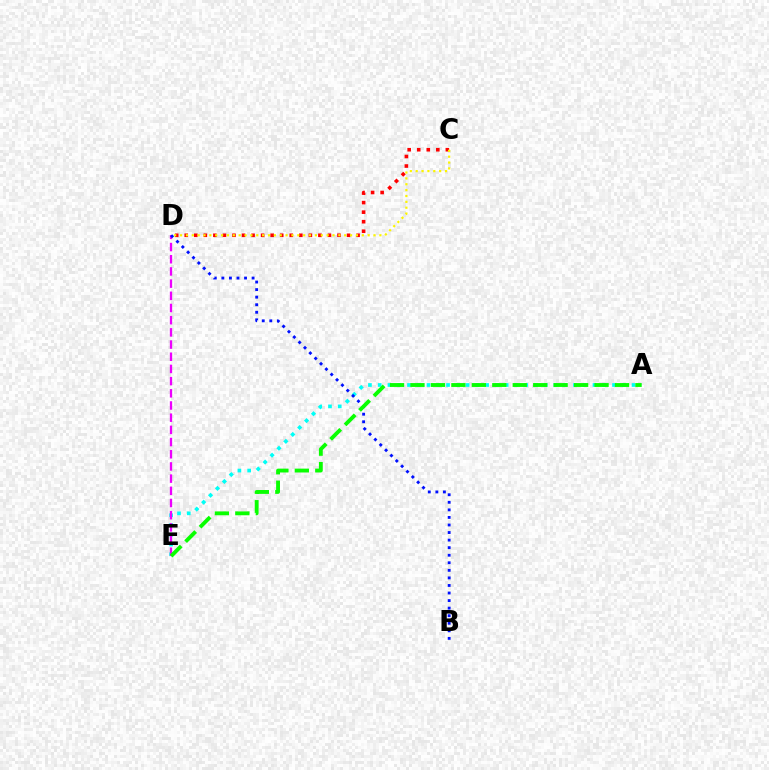{('C', 'D'): [{'color': '#ff0000', 'line_style': 'dotted', 'thickness': 2.59}, {'color': '#fcf500', 'line_style': 'dotted', 'thickness': 1.59}], ('A', 'E'): [{'color': '#00fff6', 'line_style': 'dotted', 'thickness': 2.65}, {'color': '#08ff00', 'line_style': 'dashed', 'thickness': 2.78}], ('D', 'E'): [{'color': '#ee00ff', 'line_style': 'dashed', 'thickness': 1.66}], ('B', 'D'): [{'color': '#0010ff', 'line_style': 'dotted', 'thickness': 2.05}]}